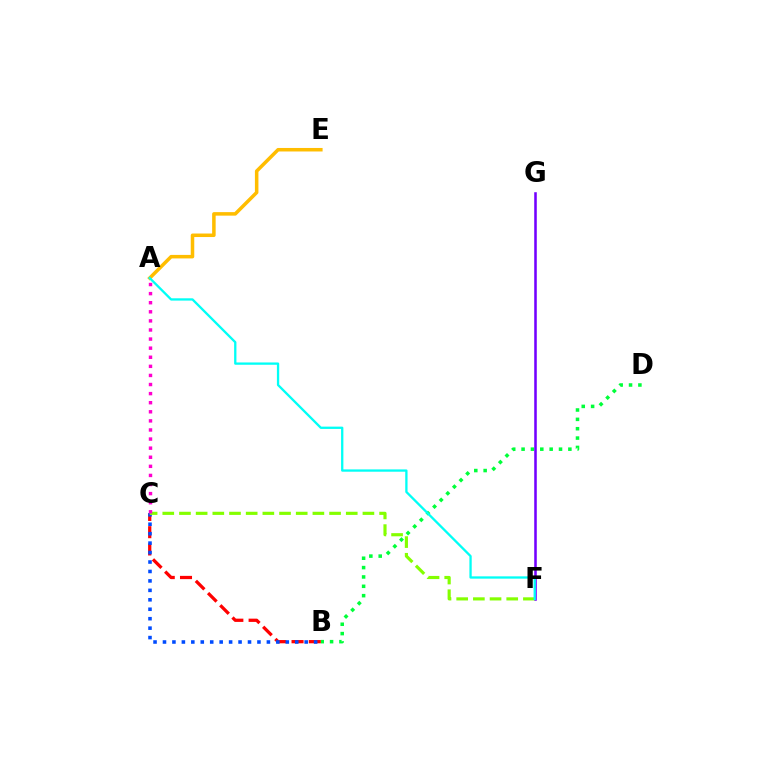{('B', 'D'): [{'color': '#00ff39', 'line_style': 'dotted', 'thickness': 2.54}], ('B', 'C'): [{'color': '#ff0000', 'line_style': 'dashed', 'thickness': 2.35}, {'color': '#004bff', 'line_style': 'dotted', 'thickness': 2.57}], ('A', 'E'): [{'color': '#ffbd00', 'line_style': 'solid', 'thickness': 2.53}], ('F', 'G'): [{'color': '#7200ff', 'line_style': 'solid', 'thickness': 1.84}], ('C', 'F'): [{'color': '#84ff00', 'line_style': 'dashed', 'thickness': 2.27}], ('A', 'F'): [{'color': '#00fff6', 'line_style': 'solid', 'thickness': 1.66}], ('A', 'C'): [{'color': '#ff00cf', 'line_style': 'dotted', 'thickness': 2.47}]}